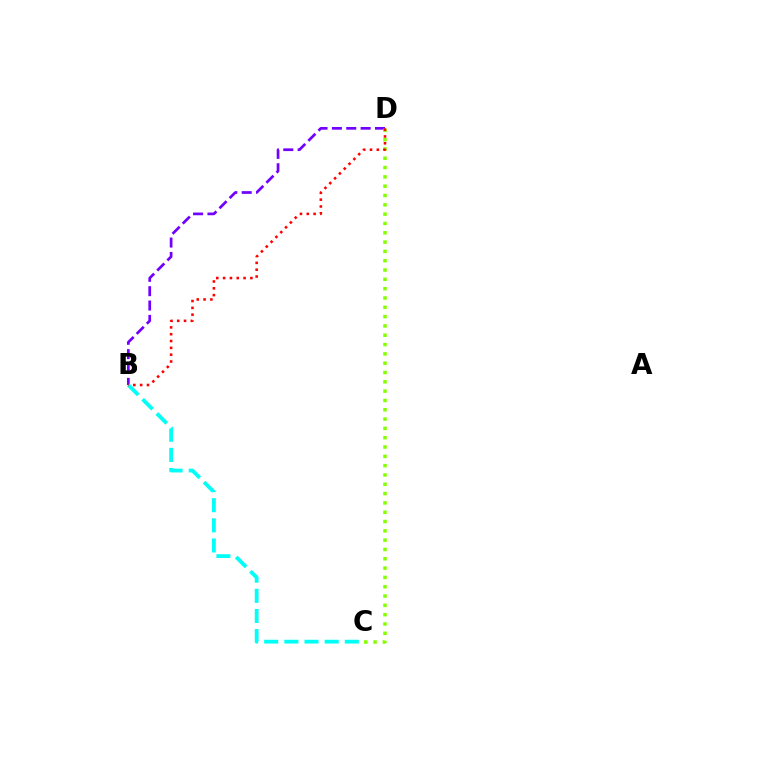{('B', 'D'): [{'color': '#7200ff', 'line_style': 'dashed', 'thickness': 1.95}, {'color': '#ff0000', 'line_style': 'dotted', 'thickness': 1.85}], ('C', 'D'): [{'color': '#84ff00', 'line_style': 'dotted', 'thickness': 2.53}], ('B', 'C'): [{'color': '#00fff6', 'line_style': 'dashed', 'thickness': 2.74}]}